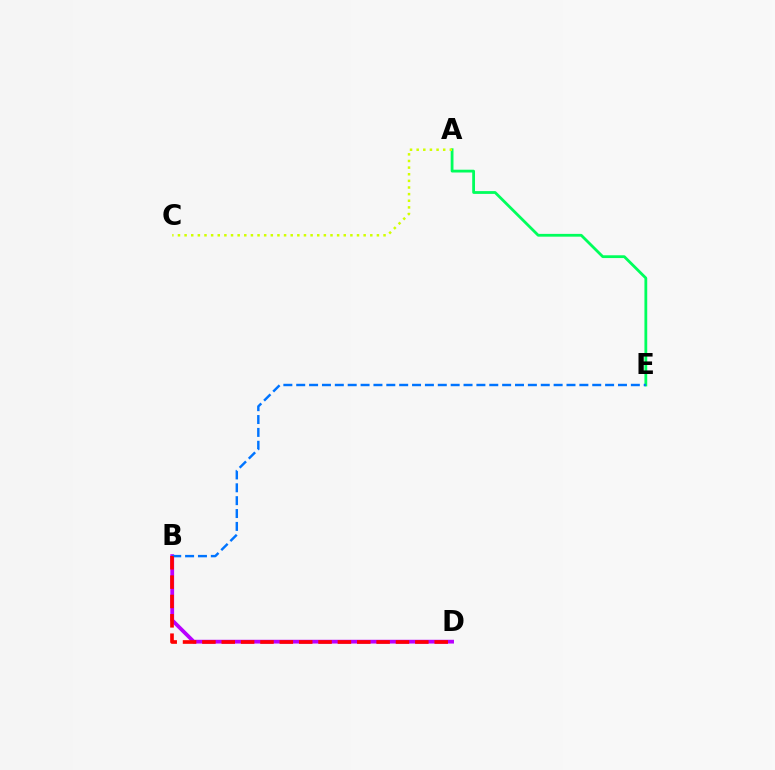{('B', 'D'): [{'color': '#b900ff', 'line_style': 'solid', 'thickness': 2.72}, {'color': '#ff0000', 'line_style': 'dashed', 'thickness': 2.63}], ('A', 'E'): [{'color': '#00ff5c', 'line_style': 'solid', 'thickness': 2.01}], ('A', 'C'): [{'color': '#d1ff00', 'line_style': 'dotted', 'thickness': 1.8}], ('B', 'E'): [{'color': '#0074ff', 'line_style': 'dashed', 'thickness': 1.75}]}